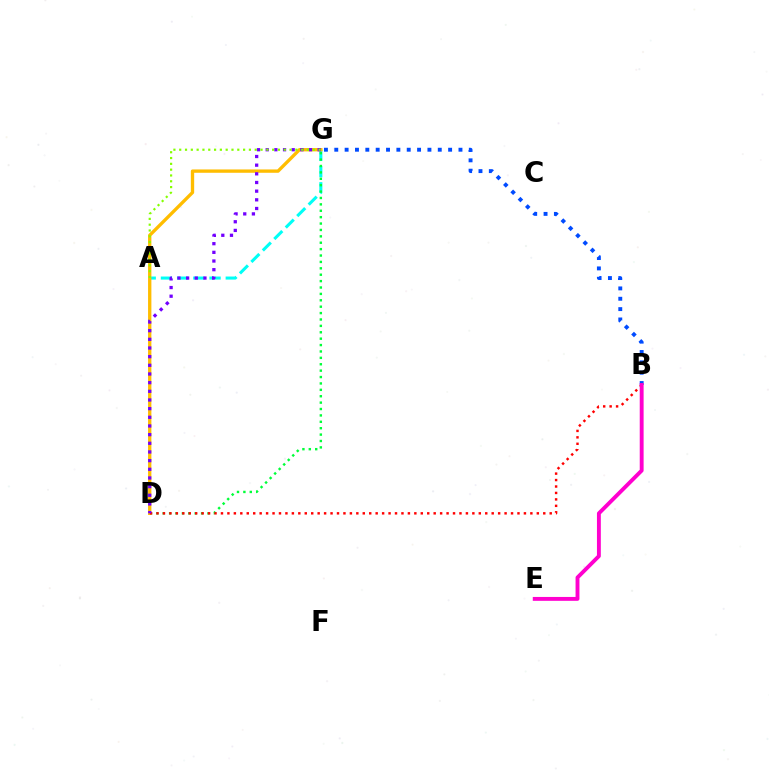{('A', 'G'): [{'color': '#00fff6', 'line_style': 'dashed', 'thickness': 2.2}, {'color': '#84ff00', 'line_style': 'dotted', 'thickness': 1.58}], ('D', 'G'): [{'color': '#00ff39', 'line_style': 'dotted', 'thickness': 1.74}, {'color': '#ffbd00', 'line_style': 'solid', 'thickness': 2.4}, {'color': '#7200ff', 'line_style': 'dotted', 'thickness': 2.35}], ('B', 'G'): [{'color': '#004bff', 'line_style': 'dotted', 'thickness': 2.81}], ('B', 'D'): [{'color': '#ff0000', 'line_style': 'dotted', 'thickness': 1.75}], ('B', 'E'): [{'color': '#ff00cf', 'line_style': 'solid', 'thickness': 2.79}]}